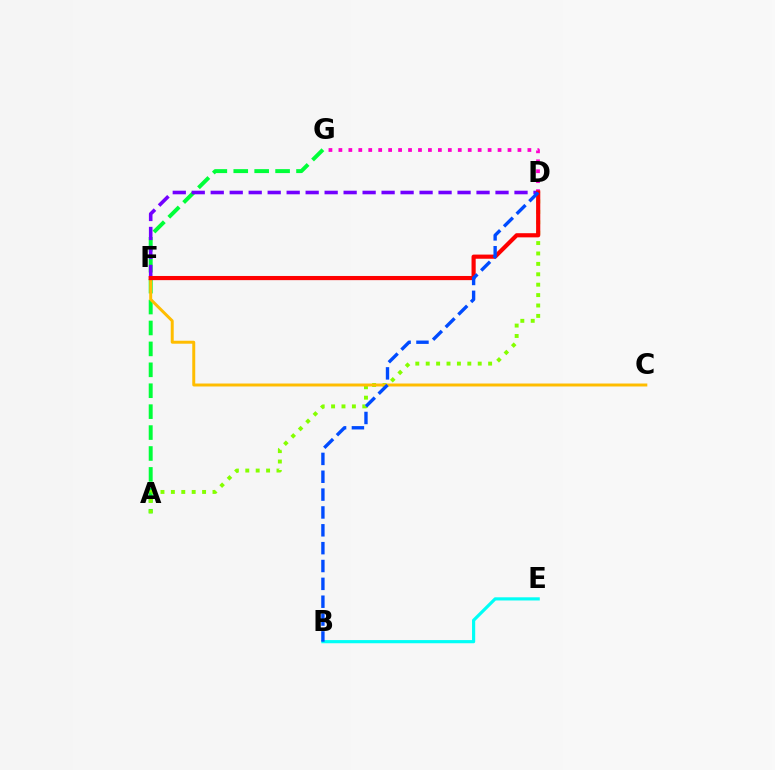{('A', 'G'): [{'color': '#00ff39', 'line_style': 'dashed', 'thickness': 2.84}], ('D', 'F'): [{'color': '#7200ff', 'line_style': 'dashed', 'thickness': 2.58}, {'color': '#ff0000', 'line_style': 'solid', 'thickness': 2.99}], ('D', 'G'): [{'color': '#ff00cf', 'line_style': 'dotted', 'thickness': 2.7}], ('A', 'D'): [{'color': '#84ff00', 'line_style': 'dotted', 'thickness': 2.83}], ('C', 'F'): [{'color': '#ffbd00', 'line_style': 'solid', 'thickness': 2.14}], ('B', 'E'): [{'color': '#00fff6', 'line_style': 'solid', 'thickness': 2.28}], ('B', 'D'): [{'color': '#004bff', 'line_style': 'dashed', 'thickness': 2.43}]}